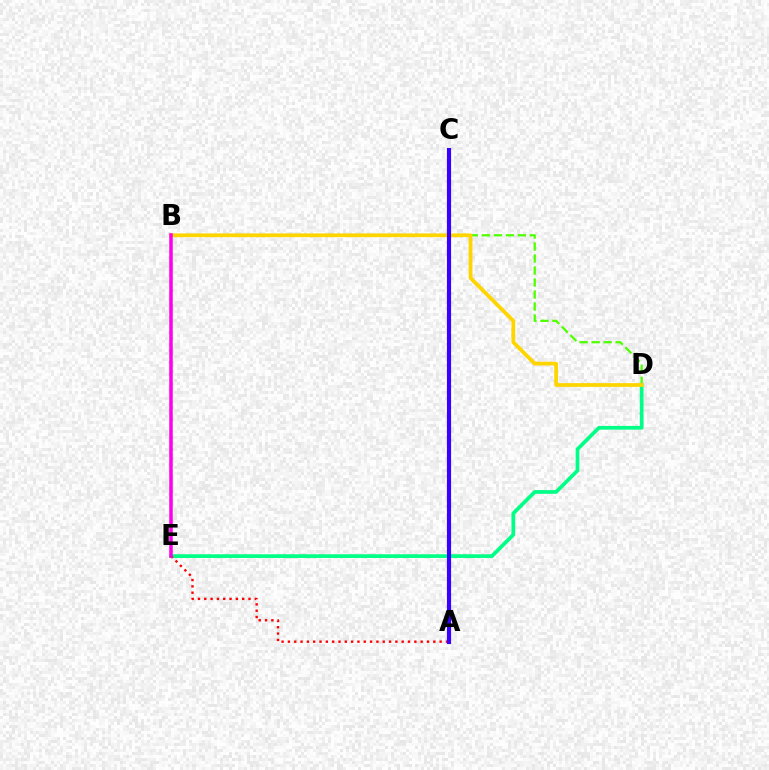{('B', 'D'): [{'color': '#4fff00', 'line_style': 'dashed', 'thickness': 1.63}, {'color': '#ffd500', 'line_style': 'solid', 'thickness': 2.71}], ('D', 'E'): [{'color': '#00ff86', 'line_style': 'solid', 'thickness': 2.67}], ('B', 'E'): [{'color': '#009eff', 'line_style': 'dotted', 'thickness': 1.56}, {'color': '#ff00ed', 'line_style': 'solid', 'thickness': 2.52}], ('A', 'E'): [{'color': '#ff0000', 'line_style': 'dotted', 'thickness': 1.72}], ('A', 'C'): [{'color': '#3700ff', 'line_style': 'solid', 'thickness': 3.0}]}